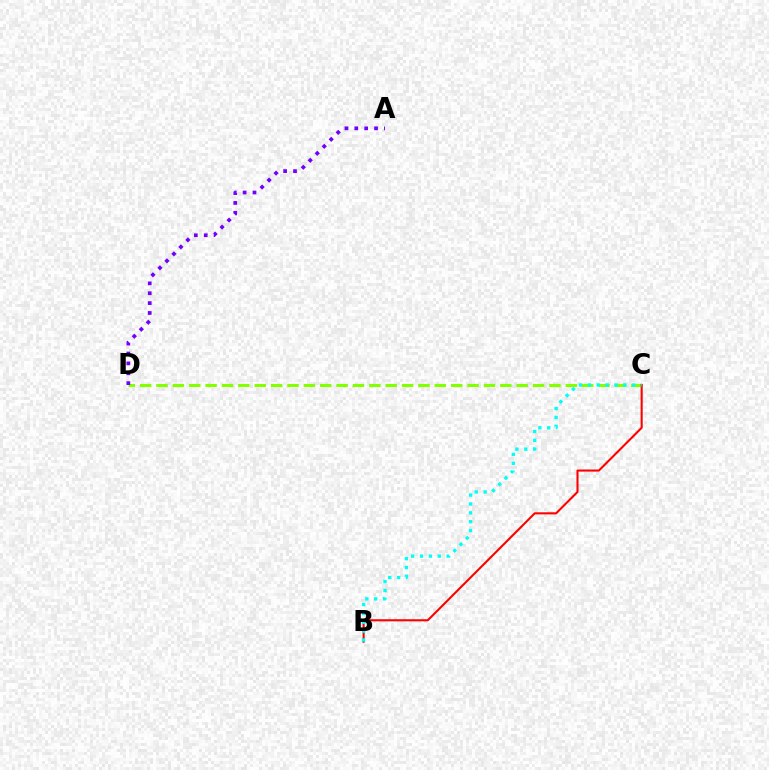{('C', 'D'): [{'color': '#84ff00', 'line_style': 'dashed', 'thickness': 2.22}], ('A', 'D'): [{'color': '#7200ff', 'line_style': 'dotted', 'thickness': 2.68}], ('B', 'C'): [{'color': '#ff0000', 'line_style': 'solid', 'thickness': 1.5}, {'color': '#00fff6', 'line_style': 'dotted', 'thickness': 2.41}]}